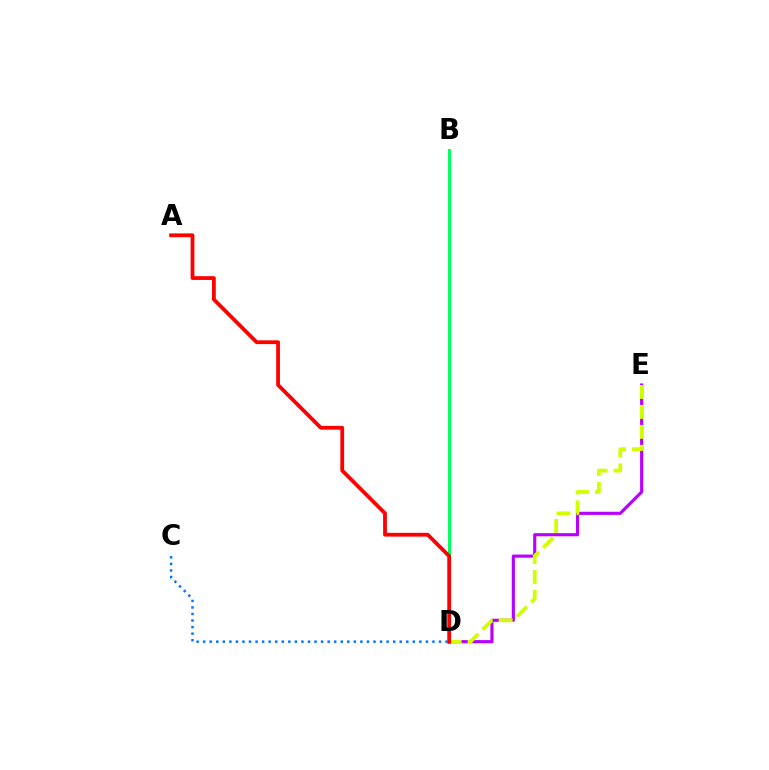{('B', 'D'): [{'color': '#00ff5c', 'line_style': 'solid', 'thickness': 2.15}], ('D', 'E'): [{'color': '#b900ff', 'line_style': 'solid', 'thickness': 2.26}, {'color': '#d1ff00', 'line_style': 'dashed', 'thickness': 2.71}], ('A', 'D'): [{'color': '#ff0000', 'line_style': 'solid', 'thickness': 2.73}], ('C', 'D'): [{'color': '#0074ff', 'line_style': 'dotted', 'thickness': 1.78}]}